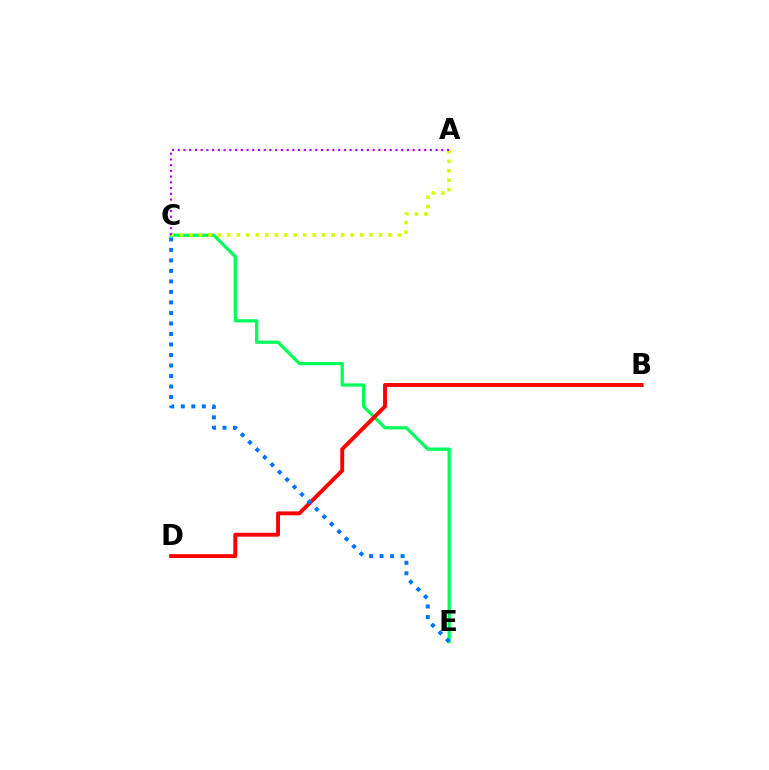{('C', 'E'): [{'color': '#00ff5c', 'line_style': 'solid', 'thickness': 2.34}, {'color': '#0074ff', 'line_style': 'dotted', 'thickness': 2.86}], ('A', 'C'): [{'color': '#d1ff00', 'line_style': 'dotted', 'thickness': 2.58}, {'color': '#b900ff', 'line_style': 'dotted', 'thickness': 1.56}], ('B', 'D'): [{'color': '#ff0000', 'line_style': 'solid', 'thickness': 2.8}]}